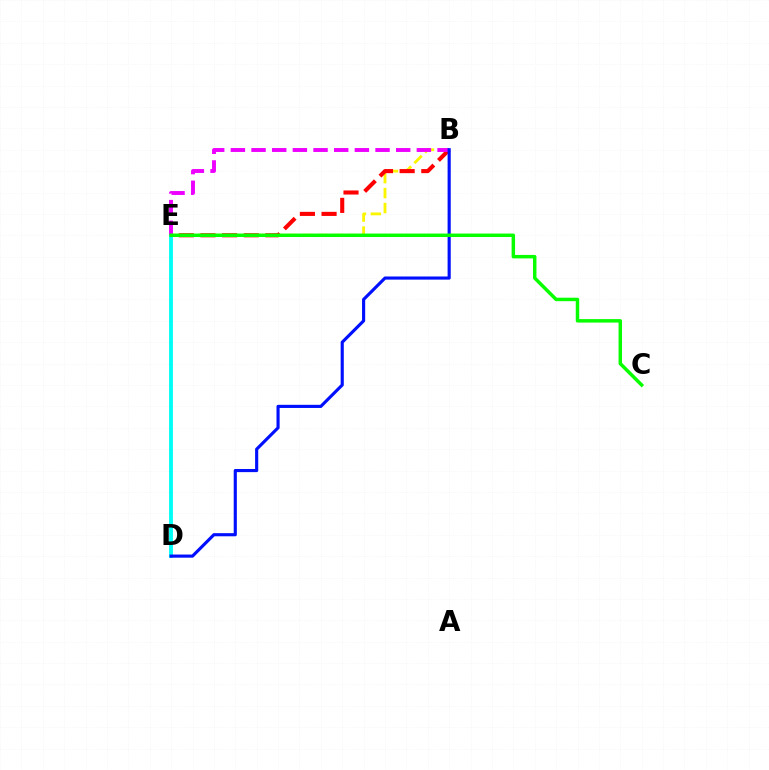{('B', 'E'): [{'color': '#fcf500', 'line_style': 'dashed', 'thickness': 2.03}, {'color': '#ff0000', 'line_style': 'dashed', 'thickness': 2.94}, {'color': '#ee00ff', 'line_style': 'dashed', 'thickness': 2.81}], ('D', 'E'): [{'color': '#00fff6', 'line_style': 'solid', 'thickness': 2.78}], ('B', 'D'): [{'color': '#0010ff', 'line_style': 'solid', 'thickness': 2.26}], ('C', 'E'): [{'color': '#08ff00', 'line_style': 'solid', 'thickness': 2.5}]}